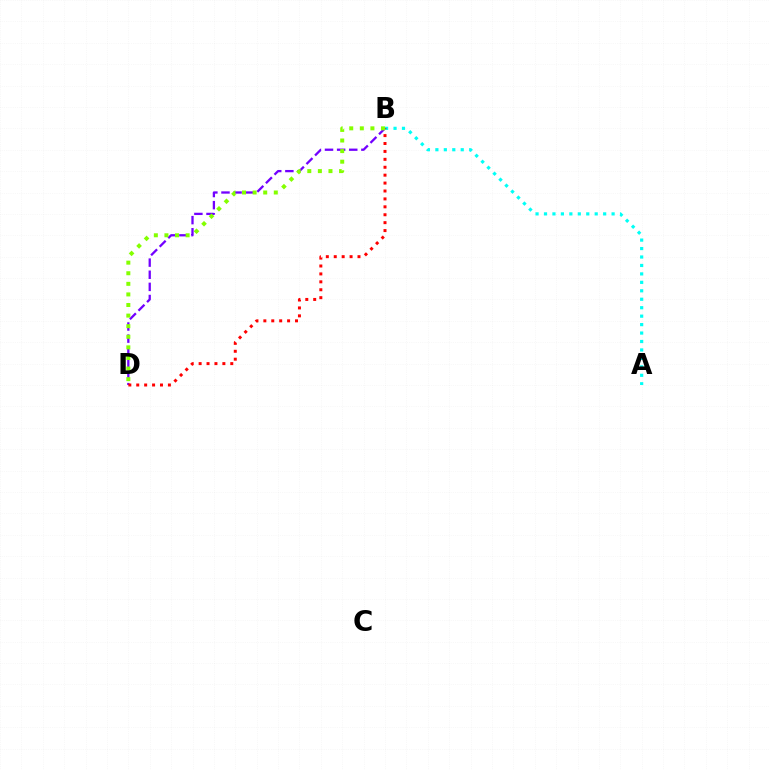{('B', 'D'): [{'color': '#7200ff', 'line_style': 'dashed', 'thickness': 1.65}, {'color': '#ff0000', 'line_style': 'dotted', 'thickness': 2.15}, {'color': '#84ff00', 'line_style': 'dotted', 'thickness': 2.88}], ('A', 'B'): [{'color': '#00fff6', 'line_style': 'dotted', 'thickness': 2.3}]}